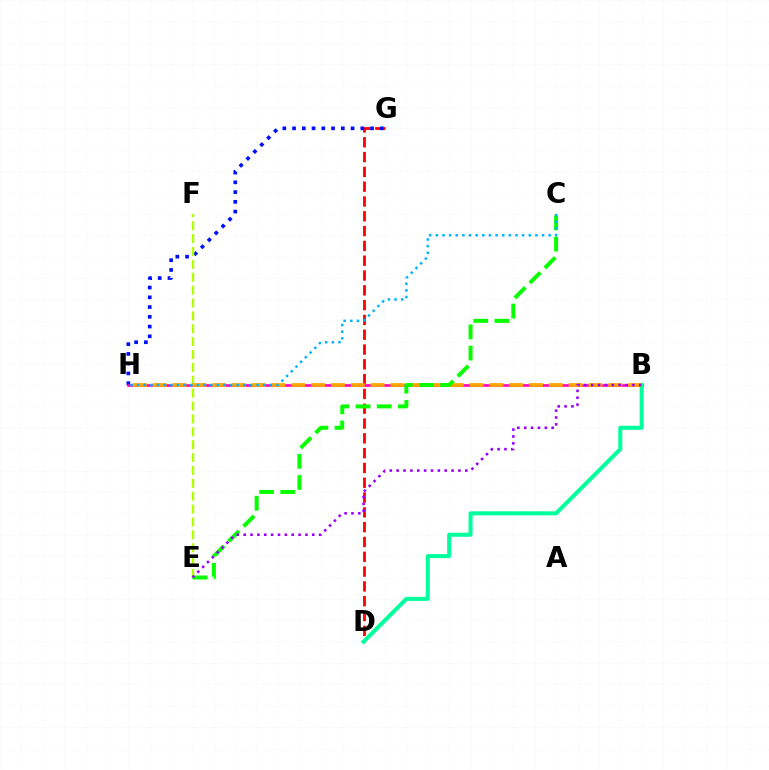{('D', 'G'): [{'color': '#ff0000', 'line_style': 'dashed', 'thickness': 2.01}], ('G', 'H'): [{'color': '#0010ff', 'line_style': 'dotted', 'thickness': 2.65}], ('B', 'H'): [{'color': '#ff00bd', 'line_style': 'solid', 'thickness': 1.89}, {'color': '#ffa500', 'line_style': 'dashed', 'thickness': 2.69}], ('B', 'D'): [{'color': '#00ff9d', 'line_style': 'solid', 'thickness': 2.91}], ('E', 'F'): [{'color': '#b3ff00', 'line_style': 'dashed', 'thickness': 1.75}], ('C', 'E'): [{'color': '#08ff00', 'line_style': 'dashed', 'thickness': 2.88}], ('B', 'E'): [{'color': '#9b00ff', 'line_style': 'dotted', 'thickness': 1.86}], ('C', 'H'): [{'color': '#00b5ff', 'line_style': 'dotted', 'thickness': 1.8}]}